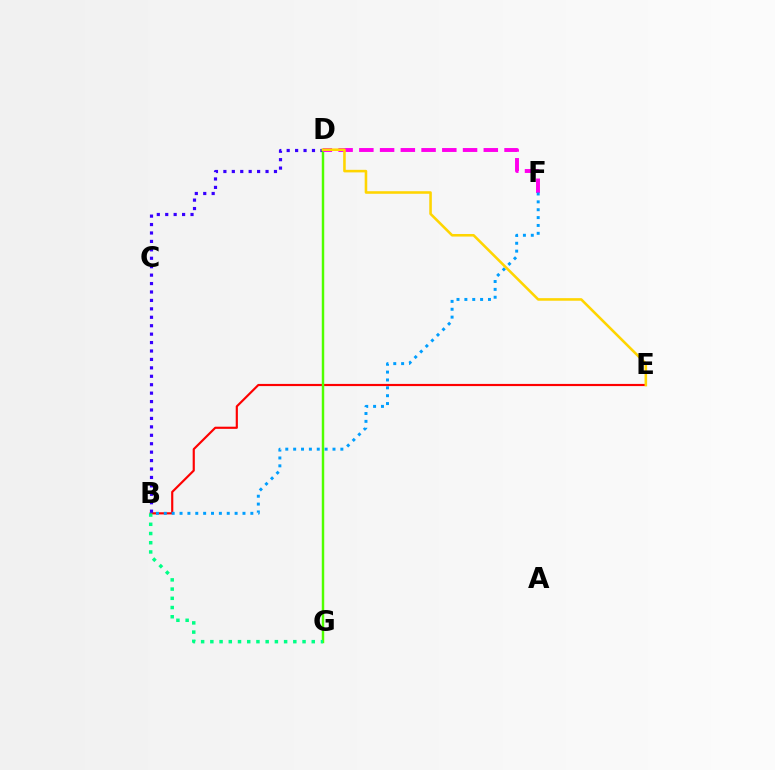{('B', 'E'): [{'color': '#ff0000', 'line_style': 'solid', 'thickness': 1.56}], ('B', 'D'): [{'color': '#3700ff', 'line_style': 'dotted', 'thickness': 2.29}], ('D', 'G'): [{'color': '#4fff00', 'line_style': 'solid', 'thickness': 1.76}], ('D', 'F'): [{'color': '#ff00ed', 'line_style': 'dashed', 'thickness': 2.82}], ('B', 'G'): [{'color': '#00ff86', 'line_style': 'dotted', 'thickness': 2.51}], ('B', 'F'): [{'color': '#009eff', 'line_style': 'dotted', 'thickness': 2.14}], ('D', 'E'): [{'color': '#ffd500', 'line_style': 'solid', 'thickness': 1.85}]}